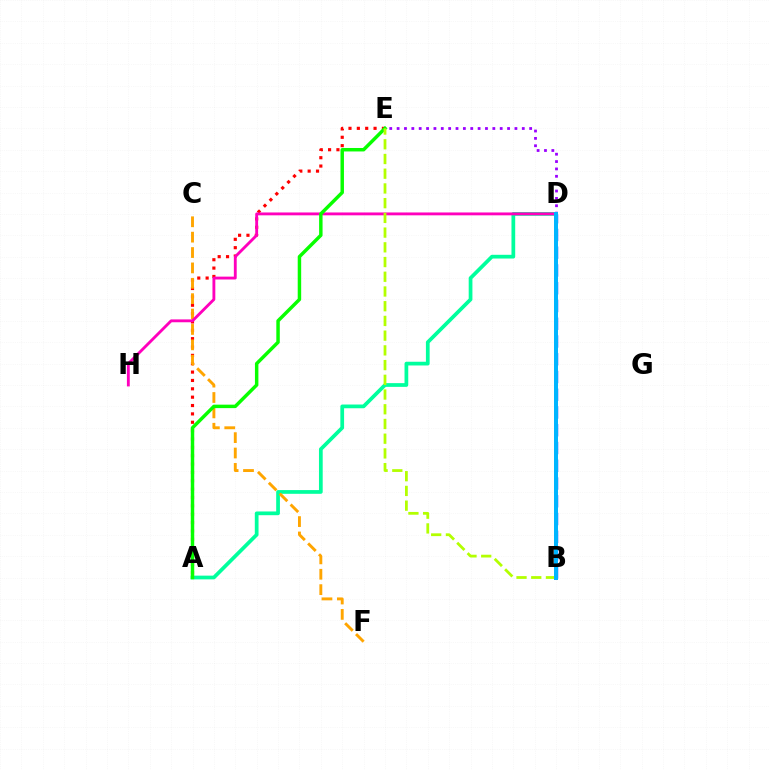{('A', 'E'): [{'color': '#ff0000', 'line_style': 'dotted', 'thickness': 2.27}, {'color': '#08ff00', 'line_style': 'solid', 'thickness': 2.49}], ('A', 'D'): [{'color': '#00ff9d', 'line_style': 'solid', 'thickness': 2.68}], ('D', 'E'): [{'color': '#9b00ff', 'line_style': 'dotted', 'thickness': 2.0}], ('C', 'F'): [{'color': '#ffa500', 'line_style': 'dashed', 'thickness': 2.09}], ('D', 'H'): [{'color': '#ff00bd', 'line_style': 'solid', 'thickness': 2.06}], ('B', 'D'): [{'color': '#0010ff', 'line_style': 'dashed', 'thickness': 2.41}, {'color': '#00b5ff', 'line_style': 'solid', 'thickness': 2.87}], ('B', 'E'): [{'color': '#b3ff00', 'line_style': 'dashed', 'thickness': 2.0}]}